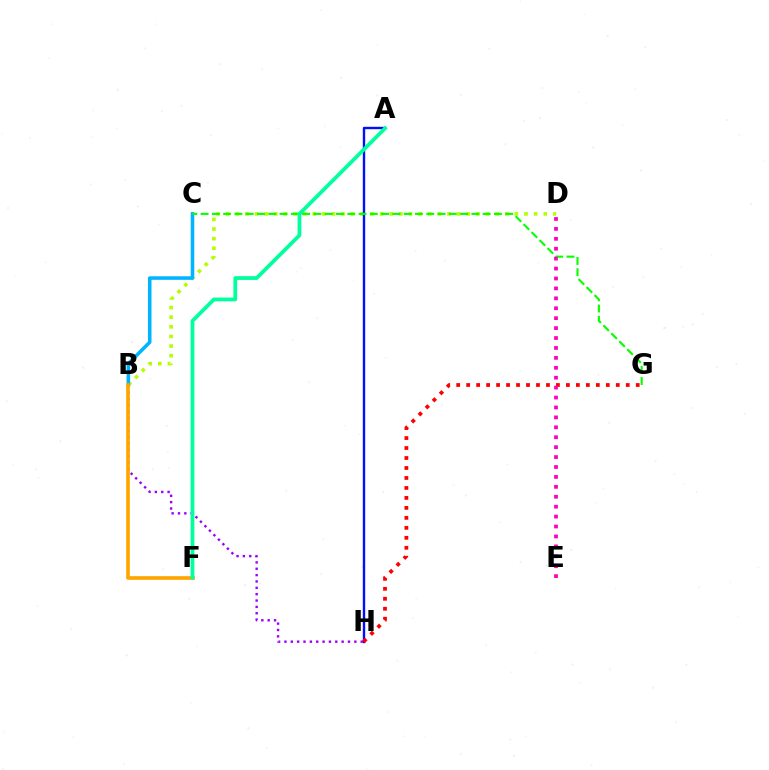{('B', 'D'): [{'color': '#b3ff00', 'line_style': 'dotted', 'thickness': 2.62}], ('B', 'H'): [{'color': '#9b00ff', 'line_style': 'dotted', 'thickness': 1.73}], ('A', 'H'): [{'color': '#0010ff', 'line_style': 'solid', 'thickness': 1.72}], ('B', 'C'): [{'color': '#00b5ff', 'line_style': 'solid', 'thickness': 2.56}], ('B', 'F'): [{'color': '#ffa500', 'line_style': 'solid', 'thickness': 2.64}], ('C', 'G'): [{'color': '#08ff00', 'line_style': 'dashed', 'thickness': 1.53}], ('G', 'H'): [{'color': '#ff0000', 'line_style': 'dotted', 'thickness': 2.71}], ('A', 'F'): [{'color': '#00ff9d', 'line_style': 'solid', 'thickness': 2.71}], ('D', 'E'): [{'color': '#ff00bd', 'line_style': 'dotted', 'thickness': 2.7}]}